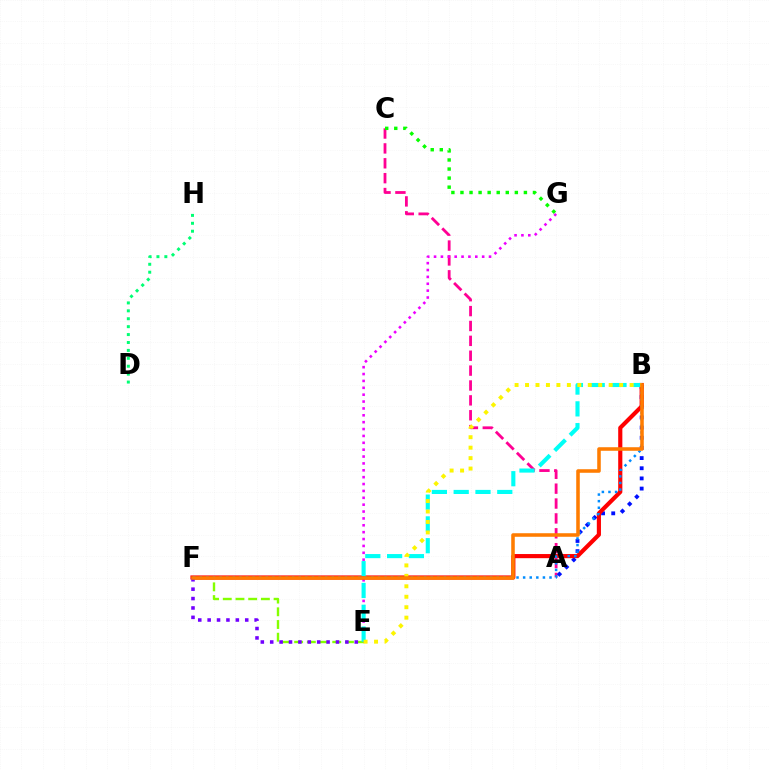{('A', 'C'): [{'color': '#ff0094', 'line_style': 'dashed', 'thickness': 2.02}], ('E', 'F'): [{'color': '#84ff00', 'line_style': 'dashed', 'thickness': 1.73}, {'color': '#7200ff', 'line_style': 'dotted', 'thickness': 2.55}], ('A', 'B'): [{'color': '#0010ff', 'line_style': 'dotted', 'thickness': 2.76}], ('E', 'G'): [{'color': '#ee00ff', 'line_style': 'dotted', 'thickness': 1.87}], ('B', 'F'): [{'color': '#ff0000', 'line_style': 'solid', 'thickness': 2.99}, {'color': '#008cff', 'line_style': 'dotted', 'thickness': 1.79}, {'color': '#ff7c00', 'line_style': 'solid', 'thickness': 2.56}], ('D', 'H'): [{'color': '#00ff74', 'line_style': 'dotted', 'thickness': 2.15}], ('C', 'G'): [{'color': '#08ff00', 'line_style': 'dotted', 'thickness': 2.46}], ('B', 'E'): [{'color': '#00fff6', 'line_style': 'dashed', 'thickness': 2.96}, {'color': '#fcf500', 'line_style': 'dotted', 'thickness': 2.84}]}